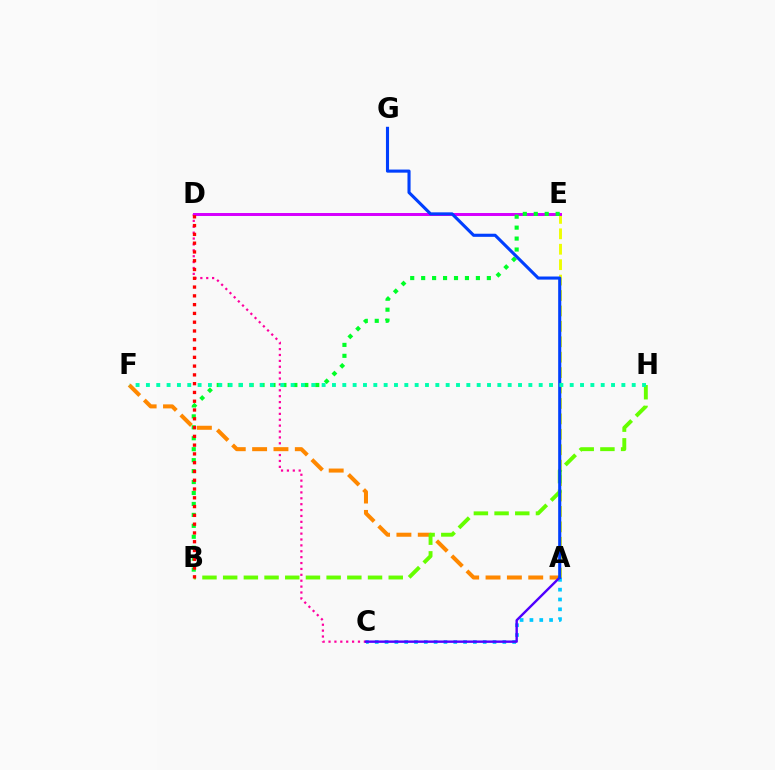{('C', 'D'): [{'color': '#ff00a0', 'line_style': 'dotted', 'thickness': 1.6}], ('A', 'E'): [{'color': '#eeff00', 'line_style': 'dashed', 'thickness': 2.1}], ('A', 'C'): [{'color': '#00c7ff', 'line_style': 'dotted', 'thickness': 2.67}, {'color': '#4f00ff', 'line_style': 'solid', 'thickness': 1.73}], ('A', 'F'): [{'color': '#ff8800', 'line_style': 'dashed', 'thickness': 2.9}], ('D', 'E'): [{'color': '#d600ff', 'line_style': 'solid', 'thickness': 2.14}], ('B', 'H'): [{'color': '#66ff00', 'line_style': 'dashed', 'thickness': 2.81}], ('B', 'E'): [{'color': '#00ff27', 'line_style': 'dotted', 'thickness': 2.97}], ('B', 'D'): [{'color': '#ff0000', 'line_style': 'dotted', 'thickness': 2.39}], ('A', 'G'): [{'color': '#003fff', 'line_style': 'solid', 'thickness': 2.23}], ('F', 'H'): [{'color': '#00ffaf', 'line_style': 'dotted', 'thickness': 2.81}]}